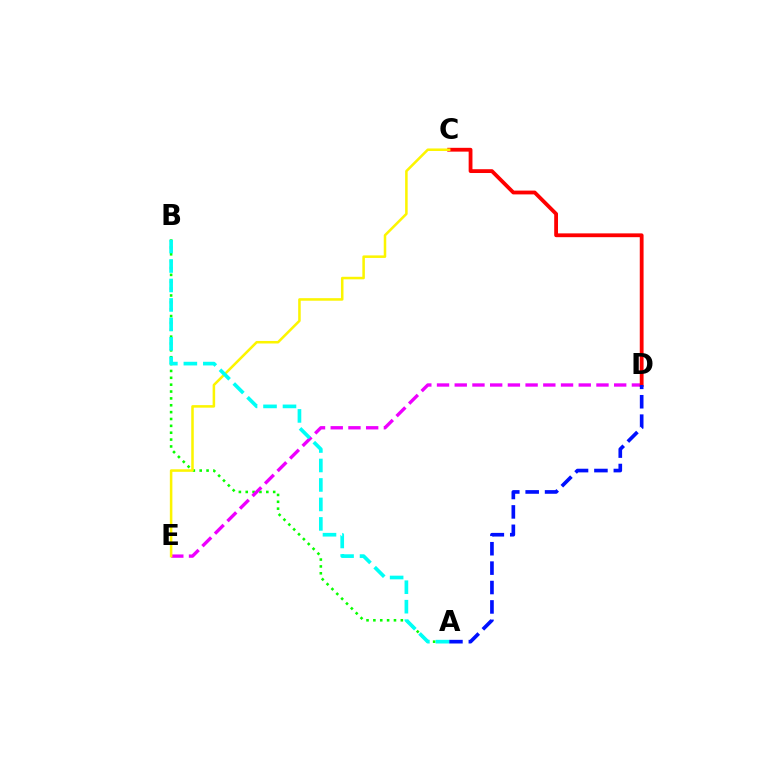{('A', 'B'): [{'color': '#08ff00', 'line_style': 'dotted', 'thickness': 1.86}, {'color': '#00fff6', 'line_style': 'dashed', 'thickness': 2.65}], ('D', 'E'): [{'color': '#ee00ff', 'line_style': 'dashed', 'thickness': 2.41}], ('C', 'D'): [{'color': '#ff0000', 'line_style': 'solid', 'thickness': 2.74}], ('C', 'E'): [{'color': '#fcf500', 'line_style': 'solid', 'thickness': 1.82}], ('A', 'D'): [{'color': '#0010ff', 'line_style': 'dashed', 'thickness': 2.64}]}